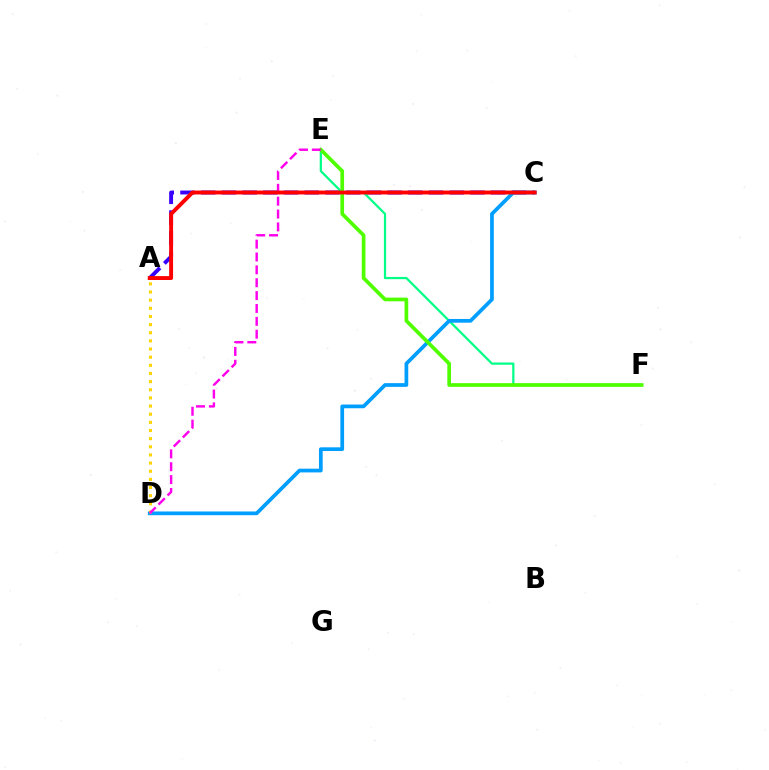{('A', 'C'): [{'color': '#3700ff', 'line_style': 'dashed', 'thickness': 2.81}, {'color': '#ff0000', 'line_style': 'solid', 'thickness': 2.81}], ('E', 'F'): [{'color': '#00ff86', 'line_style': 'solid', 'thickness': 1.6}, {'color': '#4fff00', 'line_style': 'solid', 'thickness': 2.65}], ('C', 'D'): [{'color': '#009eff', 'line_style': 'solid', 'thickness': 2.67}], ('A', 'D'): [{'color': '#ffd500', 'line_style': 'dotted', 'thickness': 2.21}], ('D', 'E'): [{'color': '#ff00ed', 'line_style': 'dashed', 'thickness': 1.75}]}